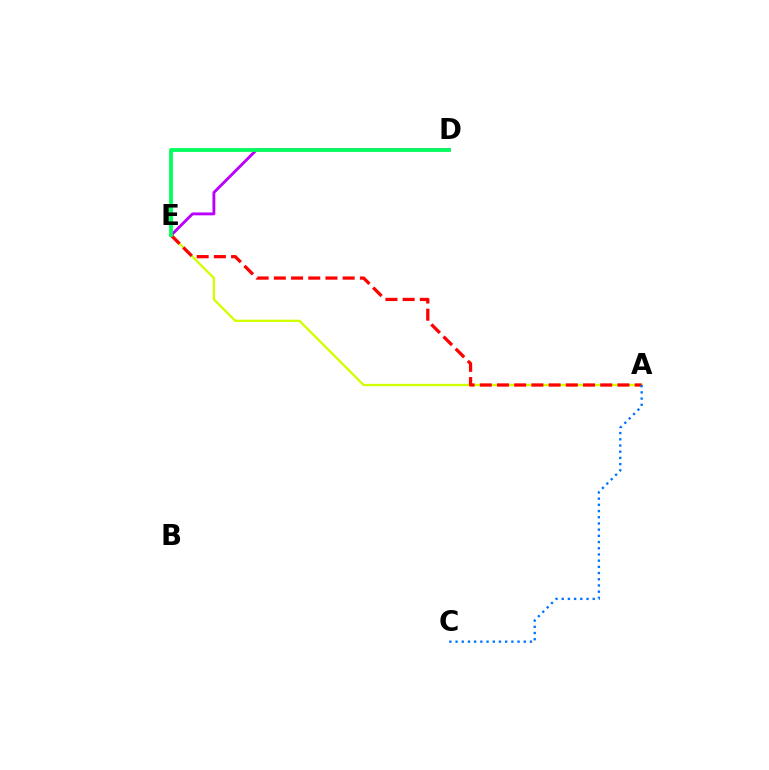{('A', 'E'): [{'color': '#d1ff00', 'line_style': 'solid', 'thickness': 1.67}, {'color': '#ff0000', 'line_style': 'dashed', 'thickness': 2.34}], ('A', 'C'): [{'color': '#0074ff', 'line_style': 'dotted', 'thickness': 1.68}], ('D', 'E'): [{'color': '#b900ff', 'line_style': 'solid', 'thickness': 2.06}, {'color': '#00ff5c', 'line_style': 'solid', 'thickness': 2.72}]}